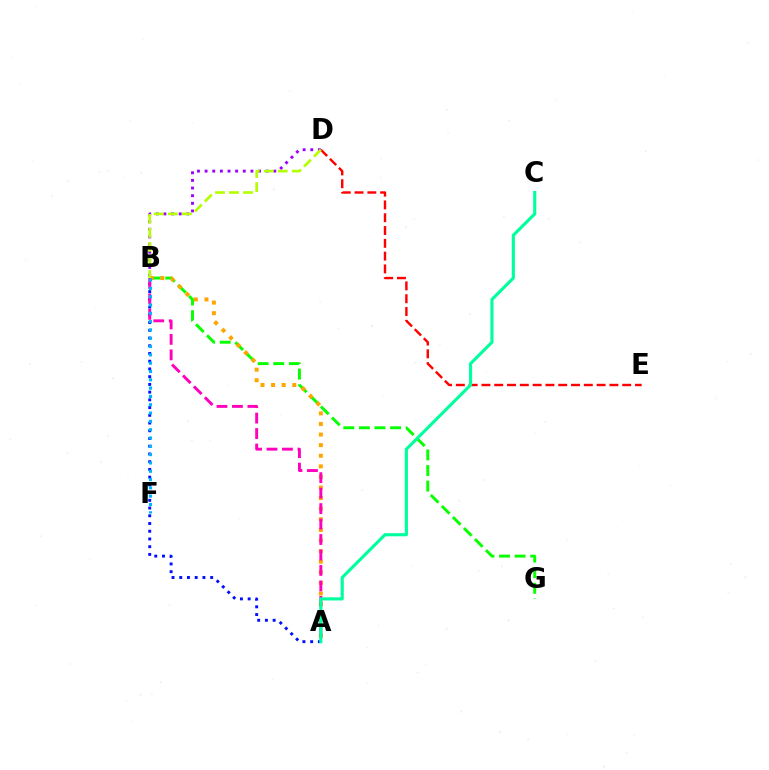{('B', 'D'): [{'color': '#9b00ff', 'line_style': 'dotted', 'thickness': 2.07}, {'color': '#b3ff00', 'line_style': 'dashed', 'thickness': 1.9}], ('A', 'B'): [{'color': '#0010ff', 'line_style': 'dotted', 'thickness': 2.1}, {'color': '#ffa500', 'line_style': 'dotted', 'thickness': 2.88}, {'color': '#ff00bd', 'line_style': 'dashed', 'thickness': 2.1}], ('B', 'G'): [{'color': '#08ff00', 'line_style': 'dashed', 'thickness': 2.12}], ('B', 'F'): [{'color': '#00b5ff', 'line_style': 'dotted', 'thickness': 2.26}], ('D', 'E'): [{'color': '#ff0000', 'line_style': 'dashed', 'thickness': 1.74}], ('A', 'C'): [{'color': '#00ff9d', 'line_style': 'solid', 'thickness': 2.25}]}